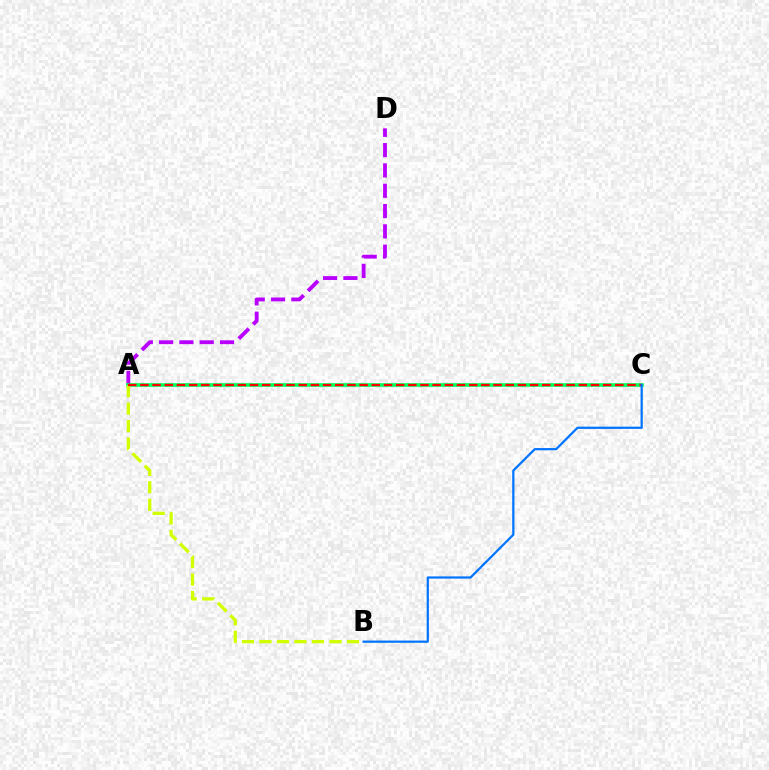{('A', 'D'): [{'color': '#b900ff', 'line_style': 'dashed', 'thickness': 2.76}], ('A', 'C'): [{'color': '#00ff5c', 'line_style': 'solid', 'thickness': 2.62}, {'color': '#ff0000', 'line_style': 'dashed', 'thickness': 1.65}], ('A', 'B'): [{'color': '#d1ff00', 'line_style': 'dashed', 'thickness': 2.38}], ('B', 'C'): [{'color': '#0074ff', 'line_style': 'solid', 'thickness': 1.6}]}